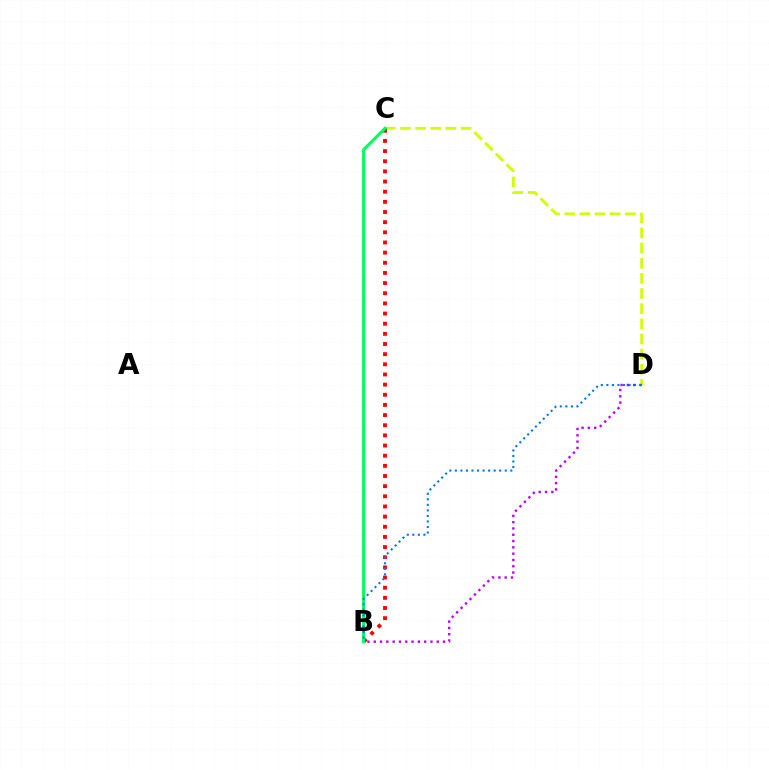{('C', 'D'): [{'color': '#d1ff00', 'line_style': 'dashed', 'thickness': 2.06}], ('B', 'D'): [{'color': '#b900ff', 'line_style': 'dotted', 'thickness': 1.71}, {'color': '#0074ff', 'line_style': 'dotted', 'thickness': 1.51}], ('B', 'C'): [{'color': '#ff0000', 'line_style': 'dotted', 'thickness': 2.76}, {'color': '#00ff5c', 'line_style': 'solid', 'thickness': 2.2}]}